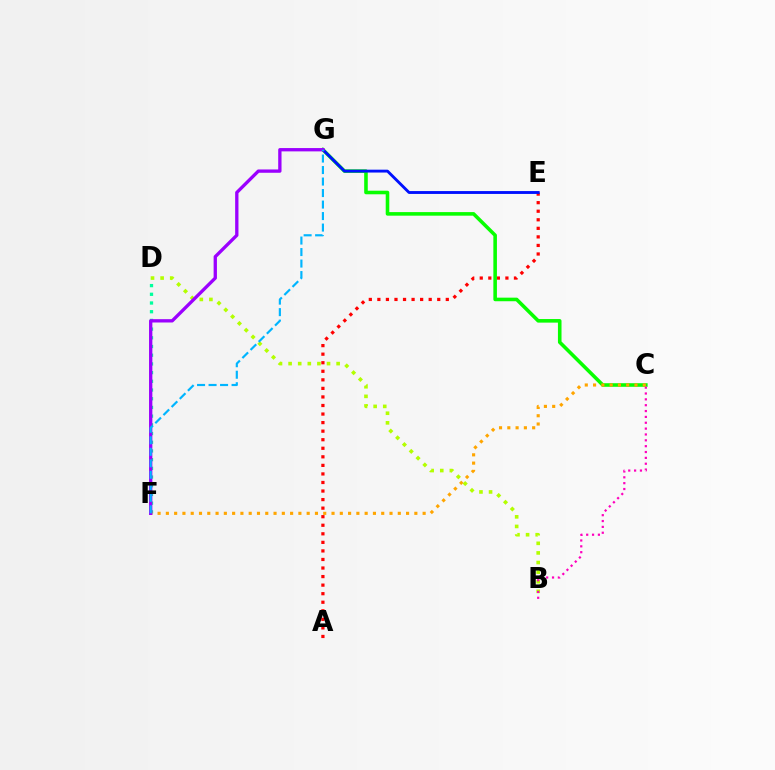{('A', 'E'): [{'color': '#ff0000', 'line_style': 'dotted', 'thickness': 2.32}], ('C', 'G'): [{'color': '#08ff00', 'line_style': 'solid', 'thickness': 2.58}], ('B', 'D'): [{'color': '#b3ff00', 'line_style': 'dotted', 'thickness': 2.61}], ('B', 'C'): [{'color': '#ff00bd', 'line_style': 'dotted', 'thickness': 1.59}], ('D', 'F'): [{'color': '#00ff9d', 'line_style': 'dotted', 'thickness': 2.36}], ('E', 'G'): [{'color': '#0010ff', 'line_style': 'solid', 'thickness': 2.06}], ('C', 'F'): [{'color': '#ffa500', 'line_style': 'dotted', 'thickness': 2.25}], ('F', 'G'): [{'color': '#9b00ff', 'line_style': 'solid', 'thickness': 2.39}, {'color': '#00b5ff', 'line_style': 'dashed', 'thickness': 1.56}]}